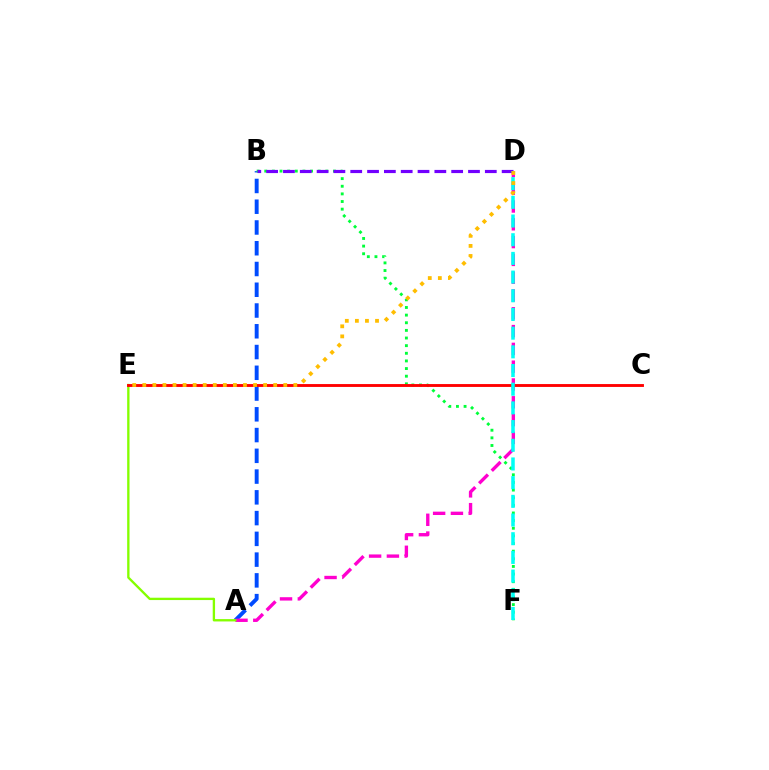{('A', 'B'): [{'color': '#004bff', 'line_style': 'dashed', 'thickness': 2.82}], ('A', 'D'): [{'color': '#ff00cf', 'line_style': 'dashed', 'thickness': 2.42}], ('A', 'E'): [{'color': '#84ff00', 'line_style': 'solid', 'thickness': 1.69}], ('B', 'F'): [{'color': '#00ff39', 'line_style': 'dotted', 'thickness': 2.07}], ('C', 'E'): [{'color': '#ff0000', 'line_style': 'solid', 'thickness': 2.07}], ('B', 'D'): [{'color': '#7200ff', 'line_style': 'dashed', 'thickness': 2.29}], ('D', 'F'): [{'color': '#00fff6', 'line_style': 'dashed', 'thickness': 2.54}], ('D', 'E'): [{'color': '#ffbd00', 'line_style': 'dotted', 'thickness': 2.74}]}